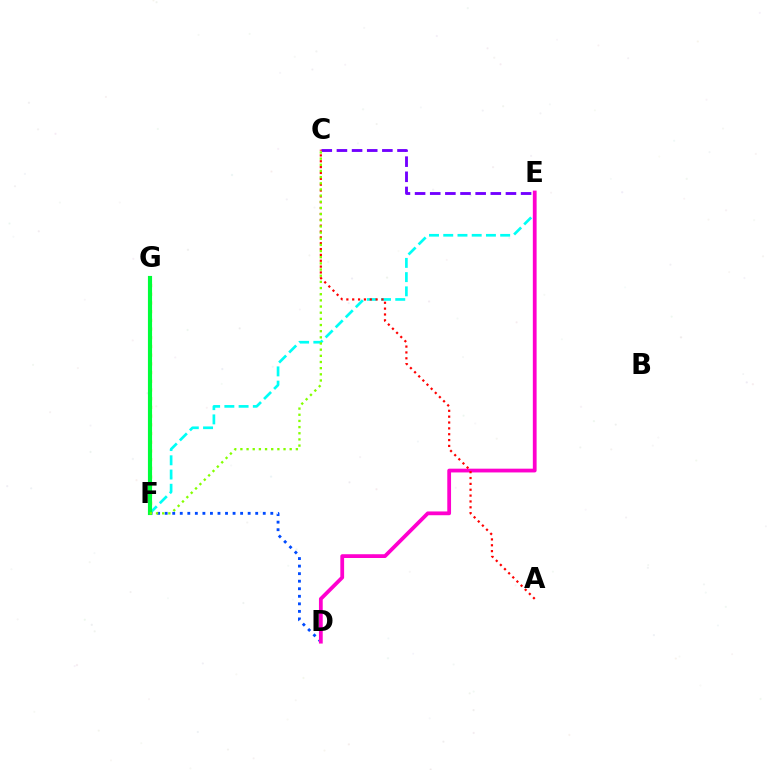{('E', 'F'): [{'color': '#00fff6', 'line_style': 'dashed', 'thickness': 1.93}], ('D', 'F'): [{'color': '#004bff', 'line_style': 'dotted', 'thickness': 2.05}], ('F', 'G'): [{'color': '#ffbd00', 'line_style': 'dotted', 'thickness': 2.36}, {'color': '#00ff39', 'line_style': 'solid', 'thickness': 2.98}], ('C', 'E'): [{'color': '#7200ff', 'line_style': 'dashed', 'thickness': 2.06}], ('D', 'E'): [{'color': '#ff00cf', 'line_style': 'solid', 'thickness': 2.72}], ('A', 'C'): [{'color': '#ff0000', 'line_style': 'dotted', 'thickness': 1.59}], ('C', 'F'): [{'color': '#84ff00', 'line_style': 'dotted', 'thickness': 1.67}]}